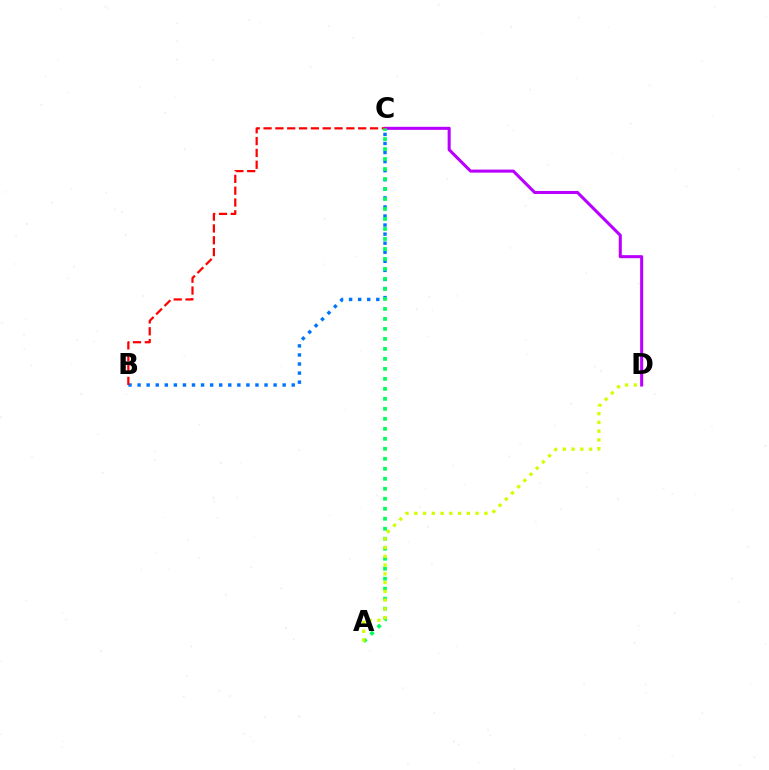{('C', 'D'): [{'color': '#b900ff', 'line_style': 'solid', 'thickness': 2.2}], ('B', 'C'): [{'color': '#0074ff', 'line_style': 'dotted', 'thickness': 2.46}, {'color': '#ff0000', 'line_style': 'dashed', 'thickness': 1.61}], ('A', 'C'): [{'color': '#00ff5c', 'line_style': 'dotted', 'thickness': 2.71}], ('A', 'D'): [{'color': '#d1ff00', 'line_style': 'dotted', 'thickness': 2.38}]}